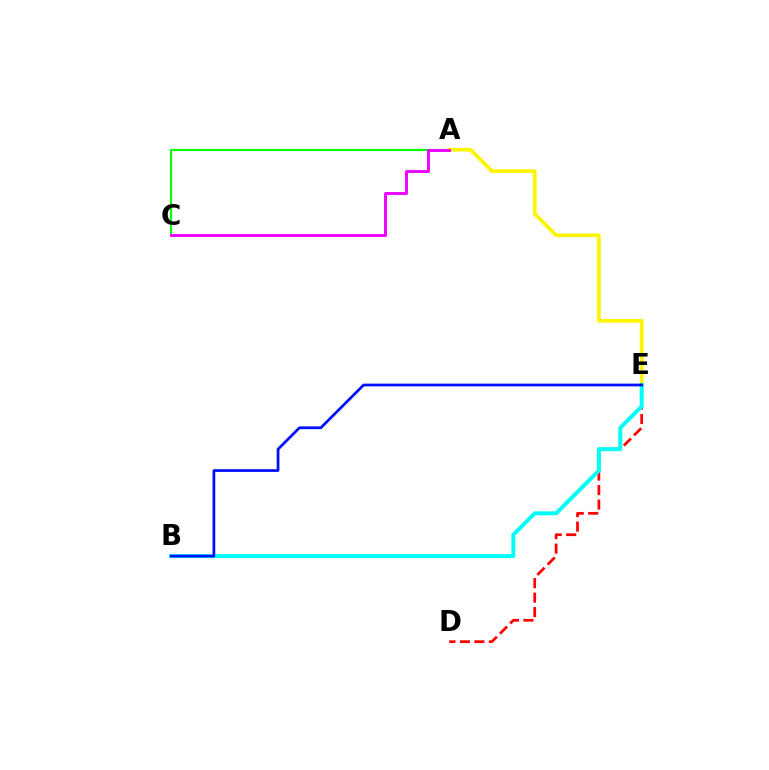{('D', 'E'): [{'color': '#ff0000', 'line_style': 'dashed', 'thickness': 1.97}], ('A', 'C'): [{'color': '#08ff00', 'line_style': 'solid', 'thickness': 1.53}, {'color': '#ee00ff', 'line_style': 'solid', 'thickness': 2.1}], ('A', 'E'): [{'color': '#fcf500', 'line_style': 'solid', 'thickness': 2.65}], ('B', 'E'): [{'color': '#00fff6', 'line_style': 'solid', 'thickness': 2.85}, {'color': '#0010ff', 'line_style': 'solid', 'thickness': 1.97}]}